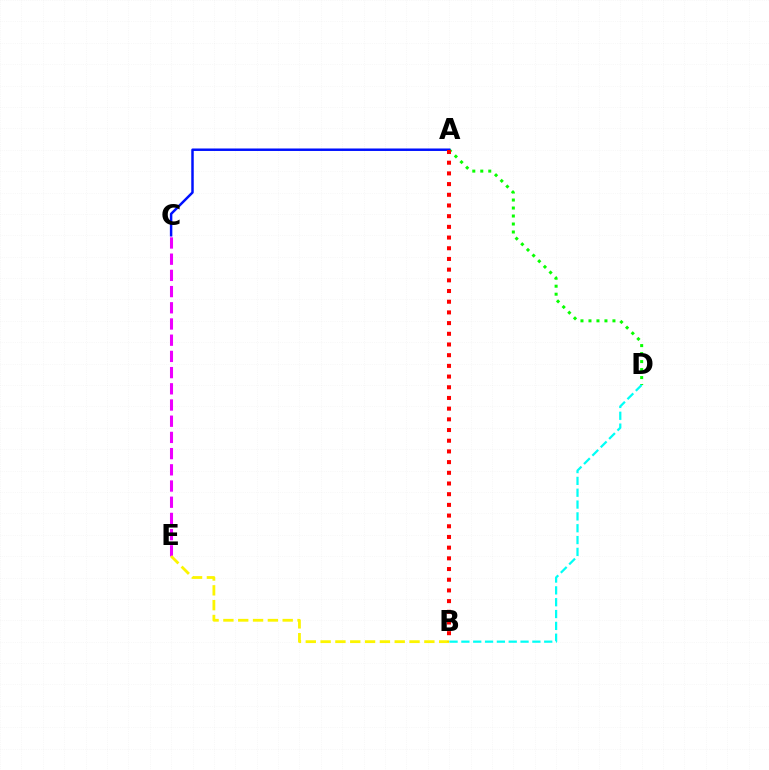{('A', 'D'): [{'color': '#08ff00', 'line_style': 'dotted', 'thickness': 2.17}], ('A', 'C'): [{'color': '#0010ff', 'line_style': 'solid', 'thickness': 1.78}], ('C', 'E'): [{'color': '#ee00ff', 'line_style': 'dashed', 'thickness': 2.2}], ('B', 'E'): [{'color': '#fcf500', 'line_style': 'dashed', 'thickness': 2.01}], ('A', 'B'): [{'color': '#ff0000', 'line_style': 'dotted', 'thickness': 2.91}], ('B', 'D'): [{'color': '#00fff6', 'line_style': 'dashed', 'thickness': 1.61}]}